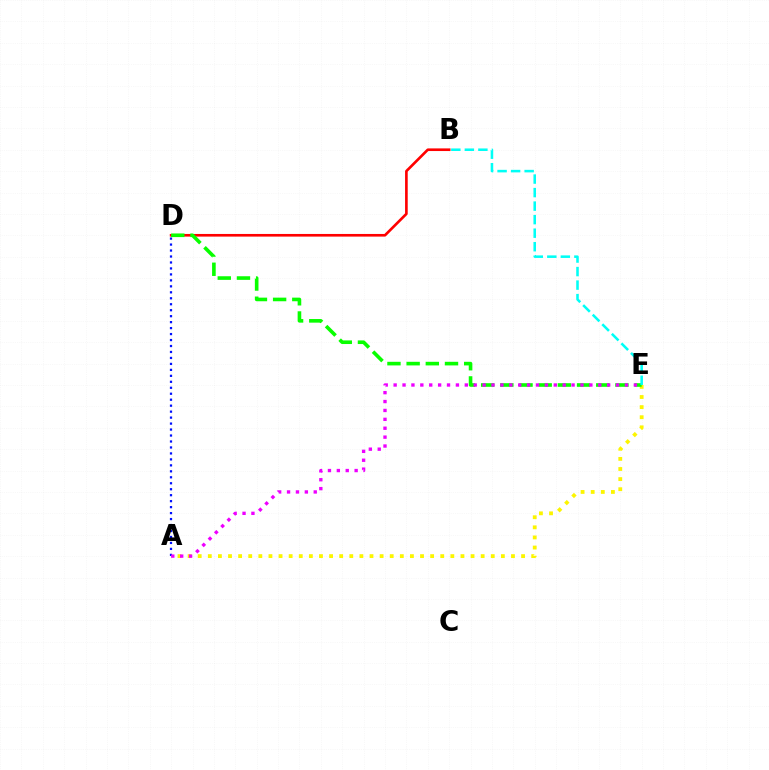{('B', 'D'): [{'color': '#ff0000', 'line_style': 'solid', 'thickness': 1.9}], ('A', 'E'): [{'color': '#fcf500', 'line_style': 'dotted', 'thickness': 2.75}, {'color': '#ee00ff', 'line_style': 'dotted', 'thickness': 2.42}], ('A', 'D'): [{'color': '#0010ff', 'line_style': 'dotted', 'thickness': 1.62}], ('D', 'E'): [{'color': '#08ff00', 'line_style': 'dashed', 'thickness': 2.61}], ('B', 'E'): [{'color': '#00fff6', 'line_style': 'dashed', 'thickness': 1.84}]}